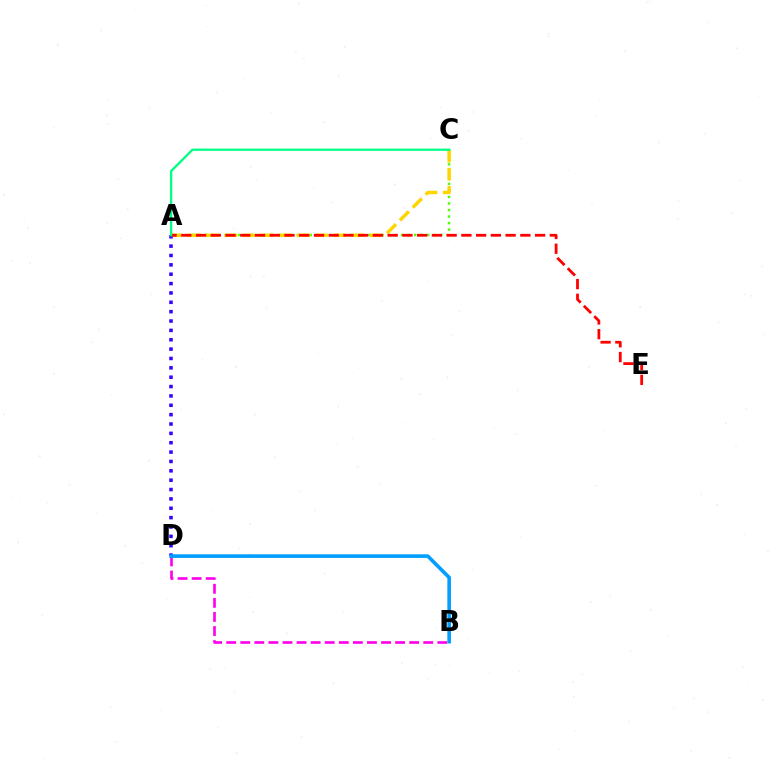{('A', 'C'): [{'color': '#4fff00', 'line_style': 'dotted', 'thickness': 1.77}, {'color': '#ffd500', 'line_style': 'dashed', 'thickness': 2.47}, {'color': '#00ff86', 'line_style': 'solid', 'thickness': 1.66}], ('B', 'D'): [{'color': '#ff00ed', 'line_style': 'dashed', 'thickness': 1.91}, {'color': '#009eff', 'line_style': 'solid', 'thickness': 2.59}], ('A', 'D'): [{'color': '#3700ff', 'line_style': 'dotted', 'thickness': 2.54}], ('A', 'E'): [{'color': '#ff0000', 'line_style': 'dashed', 'thickness': 2.0}]}